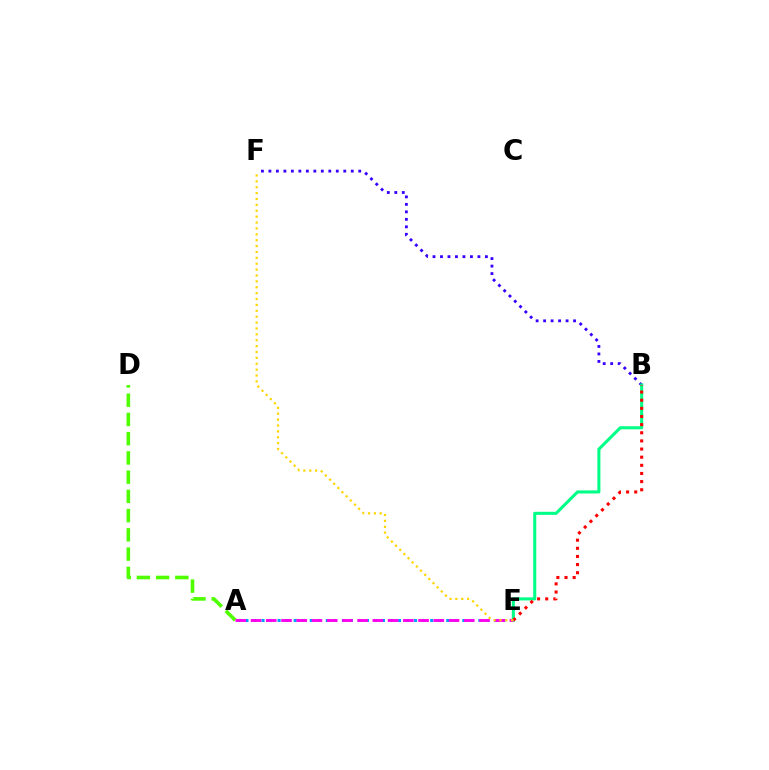{('A', 'D'): [{'color': '#4fff00', 'line_style': 'dashed', 'thickness': 2.61}], ('A', 'E'): [{'color': '#009eff', 'line_style': 'dotted', 'thickness': 2.18}, {'color': '#ff00ed', 'line_style': 'dashed', 'thickness': 2.07}], ('B', 'F'): [{'color': '#3700ff', 'line_style': 'dotted', 'thickness': 2.03}], ('B', 'E'): [{'color': '#00ff86', 'line_style': 'solid', 'thickness': 2.21}, {'color': '#ff0000', 'line_style': 'dotted', 'thickness': 2.21}], ('E', 'F'): [{'color': '#ffd500', 'line_style': 'dotted', 'thickness': 1.6}]}